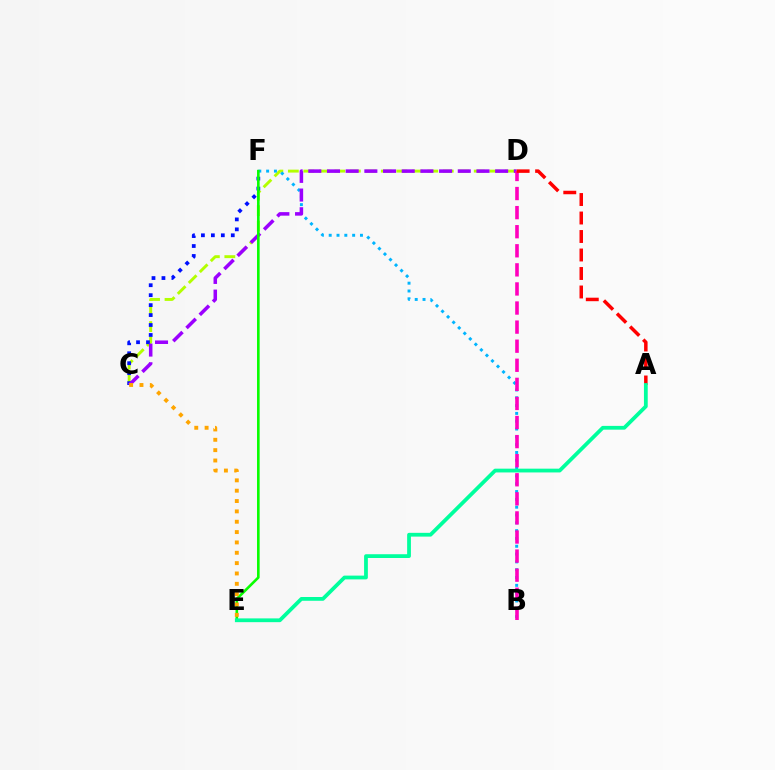{('C', 'D'): [{'color': '#b3ff00', 'line_style': 'dashed', 'thickness': 2.1}, {'color': '#9b00ff', 'line_style': 'dashed', 'thickness': 2.54}], ('B', 'F'): [{'color': '#00b5ff', 'line_style': 'dotted', 'thickness': 2.12}], ('C', 'F'): [{'color': '#0010ff', 'line_style': 'dotted', 'thickness': 2.7}], ('E', 'F'): [{'color': '#08ff00', 'line_style': 'solid', 'thickness': 1.88}], ('C', 'E'): [{'color': '#ffa500', 'line_style': 'dotted', 'thickness': 2.81}], ('B', 'D'): [{'color': '#ff00bd', 'line_style': 'dashed', 'thickness': 2.59}], ('A', 'D'): [{'color': '#ff0000', 'line_style': 'dashed', 'thickness': 2.51}], ('A', 'E'): [{'color': '#00ff9d', 'line_style': 'solid', 'thickness': 2.72}]}